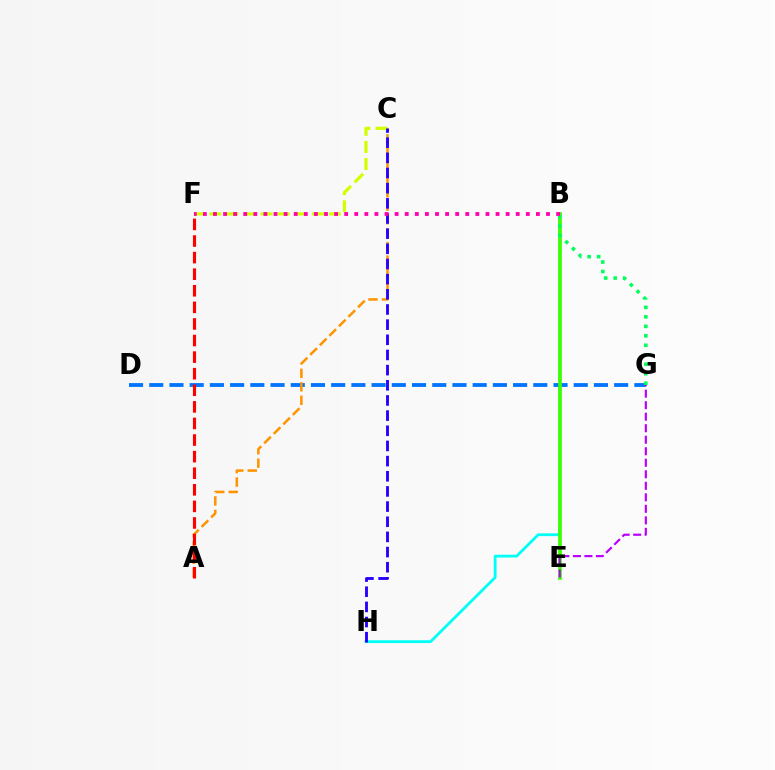{('B', 'H'): [{'color': '#00fff6', 'line_style': 'solid', 'thickness': 2.01}], ('D', 'G'): [{'color': '#0074ff', 'line_style': 'dashed', 'thickness': 2.75}], ('A', 'C'): [{'color': '#ff9400', 'line_style': 'dashed', 'thickness': 1.83}], ('B', 'E'): [{'color': '#3dff00', 'line_style': 'solid', 'thickness': 2.66}], ('E', 'G'): [{'color': '#b900ff', 'line_style': 'dashed', 'thickness': 1.56}], ('C', 'F'): [{'color': '#d1ff00', 'line_style': 'dashed', 'thickness': 2.32}], ('B', 'G'): [{'color': '#00ff5c', 'line_style': 'dotted', 'thickness': 2.58}], ('A', 'F'): [{'color': '#ff0000', 'line_style': 'dashed', 'thickness': 2.25}], ('C', 'H'): [{'color': '#2500ff', 'line_style': 'dashed', 'thickness': 2.06}], ('B', 'F'): [{'color': '#ff00ac', 'line_style': 'dotted', 'thickness': 2.74}]}